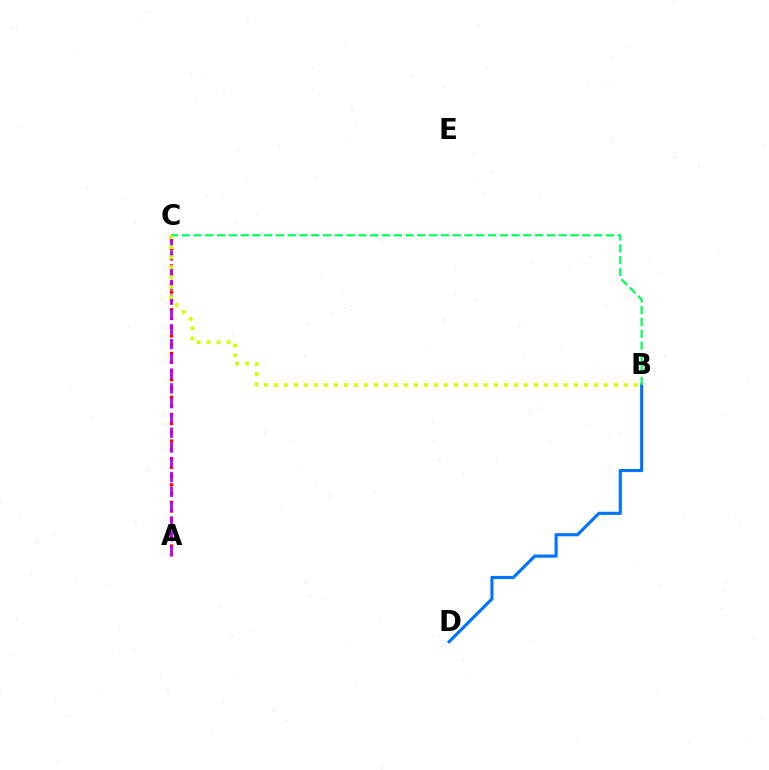{('B', 'D'): [{'color': '#0074ff', 'line_style': 'solid', 'thickness': 2.24}], ('A', 'C'): [{'color': '#ff0000', 'line_style': 'dotted', 'thickness': 2.38}, {'color': '#b900ff', 'line_style': 'dashed', 'thickness': 2.01}], ('B', 'C'): [{'color': '#00ff5c', 'line_style': 'dashed', 'thickness': 1.6}, {'color': '#d1ff00', 'line_style': 'dotted', 'thickness': 2.72}]}